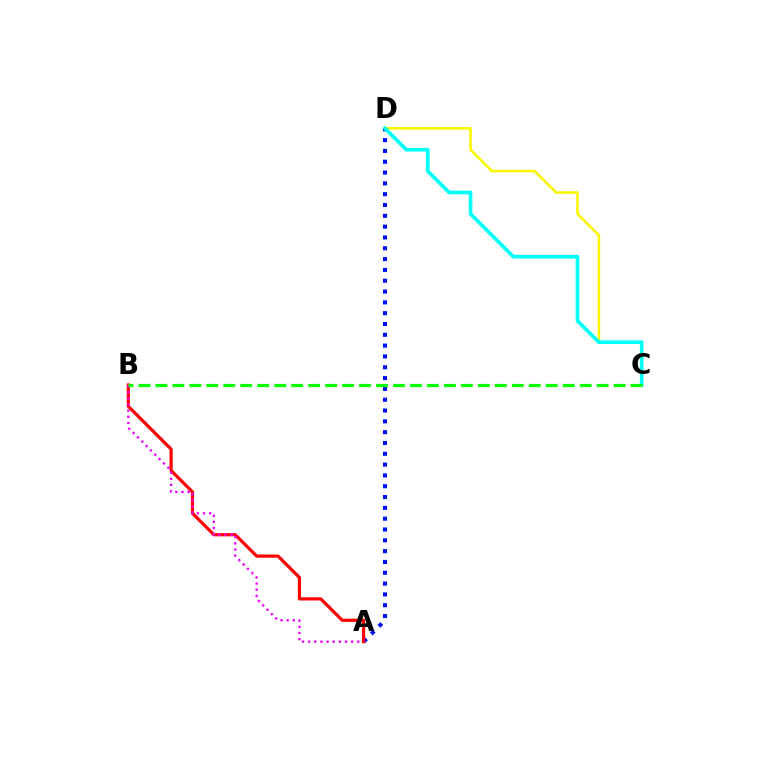{('C', 'D'): [{'color': '#fcf500', 'line_style': 'solid', 'thickness': 1.86}, {'color': '#00fff6', 'line_style': 'solid', 'thickness': 2.65}], ('A', 'D'): [{'color': '#0010ff', 'line_style': 'dotted', 'thickness': 2.94}], ('A', 'B'): [{'color': '#ff0000', 'line_style': 'solid', 'thickness': 2.3}, {'color': '#ee00ff', 'line_style': 'dotted', 'thickness': 1.67}], ('B', 'C'): [{'color': '#08ff00', 'line_style': 'dashed', 'thickness': 2.31}]}